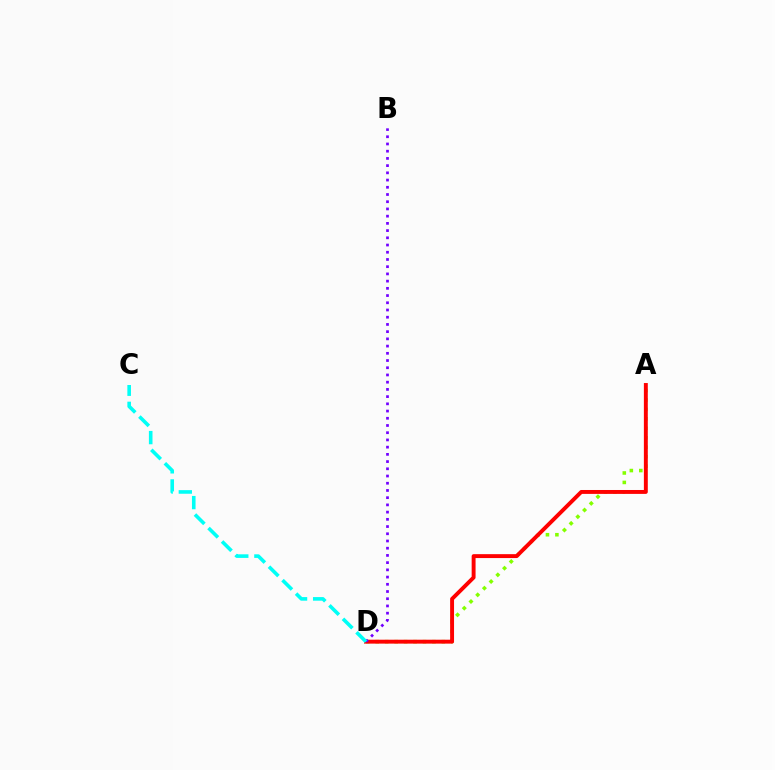{('A', 'D'): [{'color': '#84ff00', 'line_style': 'dotted', 'thickness': 2.57}, {'color': '#ff0000', 'line_style': 'solid', 'thickness': 2.82}], ('B', 'D'): [{'color': '#7200ff', 'line_style': 'dotted', 'thickness': 1.96}], ('C', 'D'): [{'color': '#00fff6', 'line_style': 'dashed', 'thickness': 2.59}]}